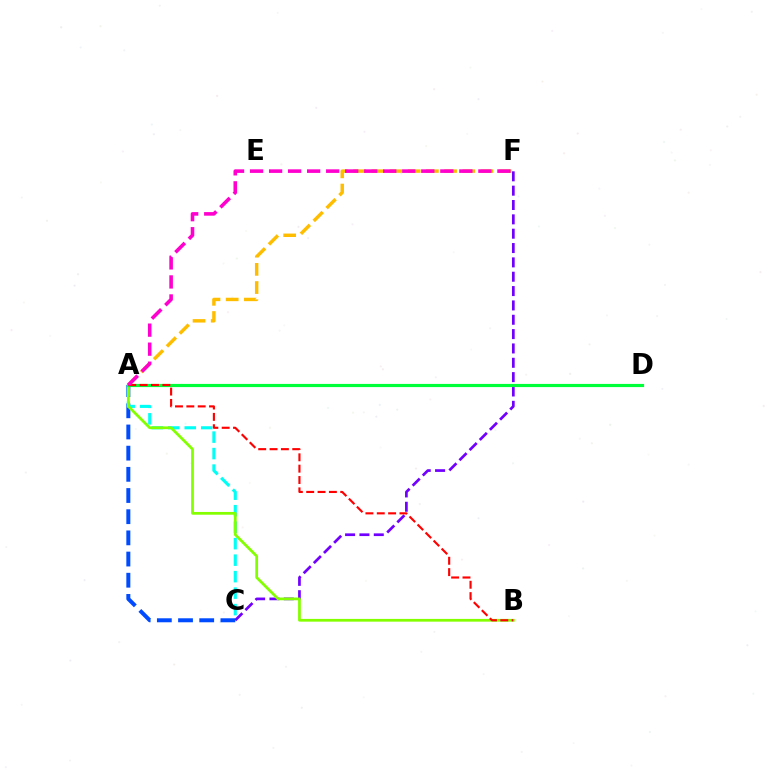{('C', 'F'): [{'color': '#7200ff', 'line_style': 'dashed', 'thickness': 1.95}], ('A', 'C'): [{'color': '#004bff', 'line_style': 'dashed', 'thickness': 2.88}, {'color': '#00fff6', 'line_style': 'dashed', 'thickness': 2.24}], ('A', 'F'): [{'color': '#ffbd00', 'line_style': 'dashed', 'thickness': 2.47}, {'color': '#ff00cf', 'line_style': 'dashed', 'thickness': 2.58}], ('A', 'B'): [{'color': '#84ff00', 'line_style': 'solid', 'thickness': 1.98}, {'color': '#ff0000', 'line_style': 'dashed', 'thickness': 1.54}], ('A', 'D'): [{'color': '#00ff39', 'line_style': 'solid', 'thickness': 2.28}]}